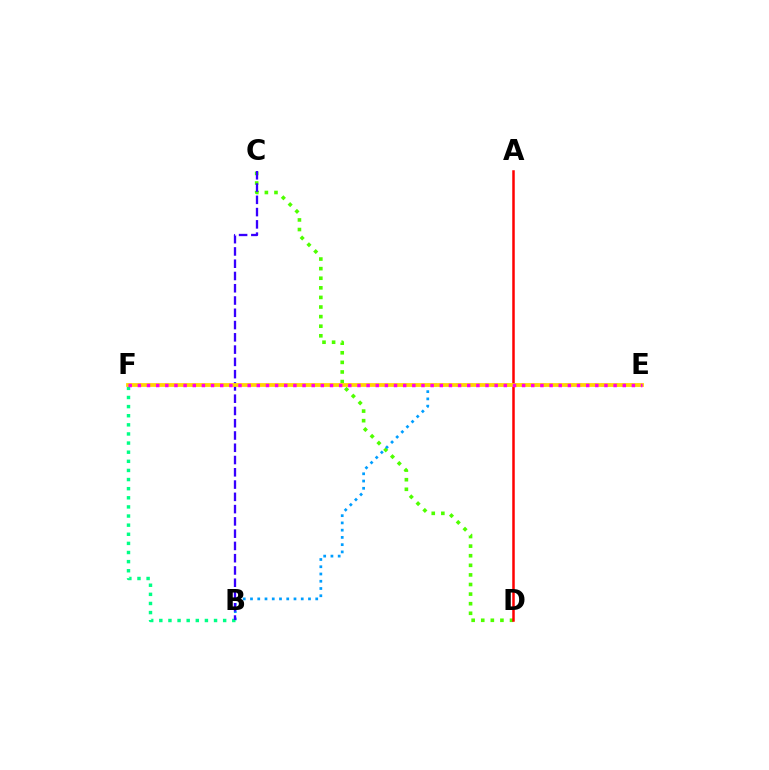{('C', 'D'): [{'color': '#4fff00', 'line_style': 'dotted', 'thickness': 2.61}], ('B', 'E'): [{'color': '#009eff', 'line_style': 'dotted', 'thickness': 1.97}], ('B', 'F'): [{'color': '#00ff86', 'line_style': 'dotted', 'thickness': 2.48}], ('A', 'D'): [{'color': '#ff0000', 'line_style': 'solid', 'thickness': 1.8}], ('B', 'C'): [{'color': '#3700ff', 'line_style': 'dashed', 'thickness': 1.67}], ('E', 'F'): [{'color': '#ffd500', 'line_style': 'solid', 'thickness': 2.71}, {'color': '#ff00ed', 'line_style': 'dotted', 'thickness': 2.49}]}